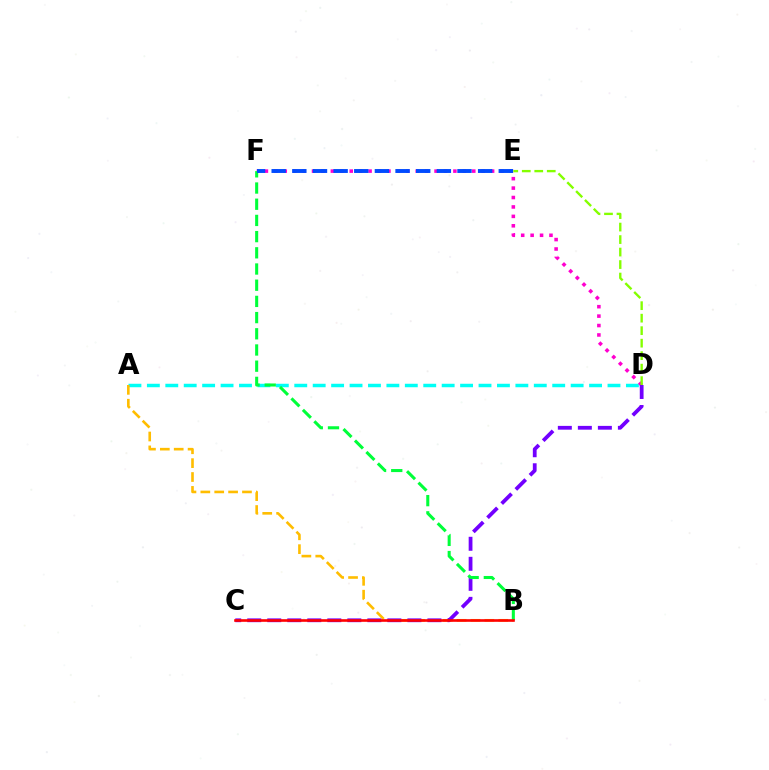{('A', 'D'): [{'color': '#00fff6', 'line_style': 'dashed', 'thickness': 2.5}], ('D', 'F'): [{'color': '#ff00cf', 'line_style': 'dotted', 'thickness': 2.56}], ('A', 'B'): [{'color': '#ffbd00', 'line_style': 'dashed', 'thickness': 1.89}], ('C', 'D'): [{'color': '#7200ff', 'line_style': 'dashed', 'thickness': 2.72}], ('B', 'F'): [{'color': '#00ff39', 'line_style': 'dashed', 'thickness': 2.2}], ('E', 'F'): [{'color': '#004bff', 'line_style': 'dashed', 'thickness': 2.8}], ('B', 'C'): [{'color': '#ff0000', 'line_style': 'solid', 'thickness': 1.89}], ('D', 'E'): [{'color': '#84ff00', 'line_style': 'dashed', 'thickness': 1.7}]}